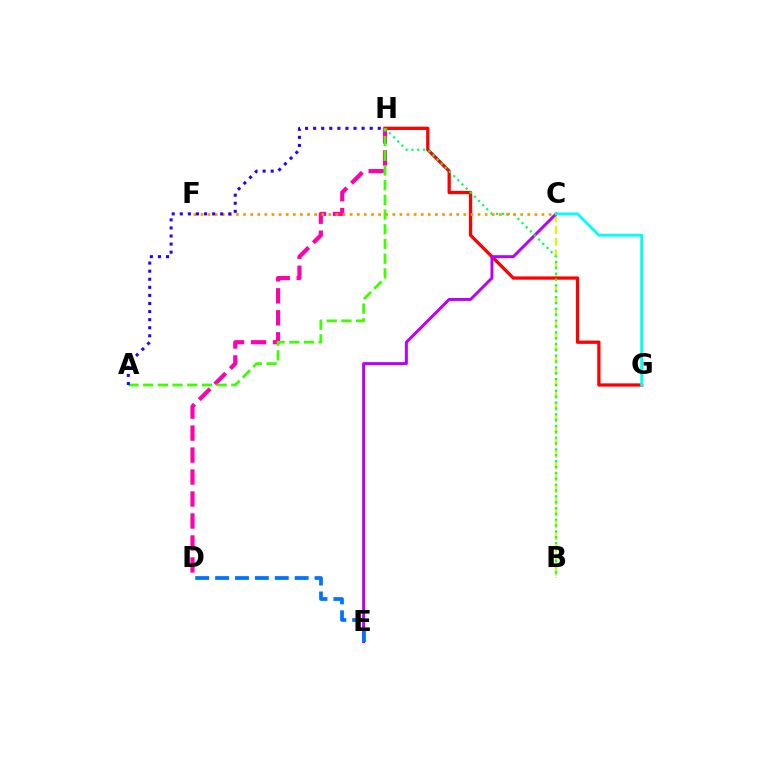{('B', 'C'): [{'color': '#d1ff00', 'line_style': 'dashed', 'thickness': 1.6}], ('G', 'H'): [{'color': '#ff0000', 'line_style': 'solid', 'thickness': 2.35}], ('C', 'E'): [{'color': '#b900ff', 'line_style': 'solid', 'thickness': 2.12}], ('D', 'E'): [{'color': '#0074ff', 'line_style': 'dashed', 'thickness': 2.7}], ('C', 'G'): [{'color': '#00fff6', 'line_style': 'solid', 'thickness': 2.04}], ('D', 'H'): [{'color': '#ff00ac', 'line_style': 'dashed', 'thickness': 2.99}], ('B', 'H'): [{'color': '#00ff5c', 'line_style': 'dotted', 'thickness': 1.59}], ('C', 'F'): [{'color': '#ff9400', 'line_style': 'dotted', 'thickness': 1.93}], ('A', 'H'): [{'color': '#3dff00', 'line_style': 'dashed', 'thickness': 2.0}, {'color': '#2500ff', 'line_style': 'dotted', 'thickness': 2.19}]}